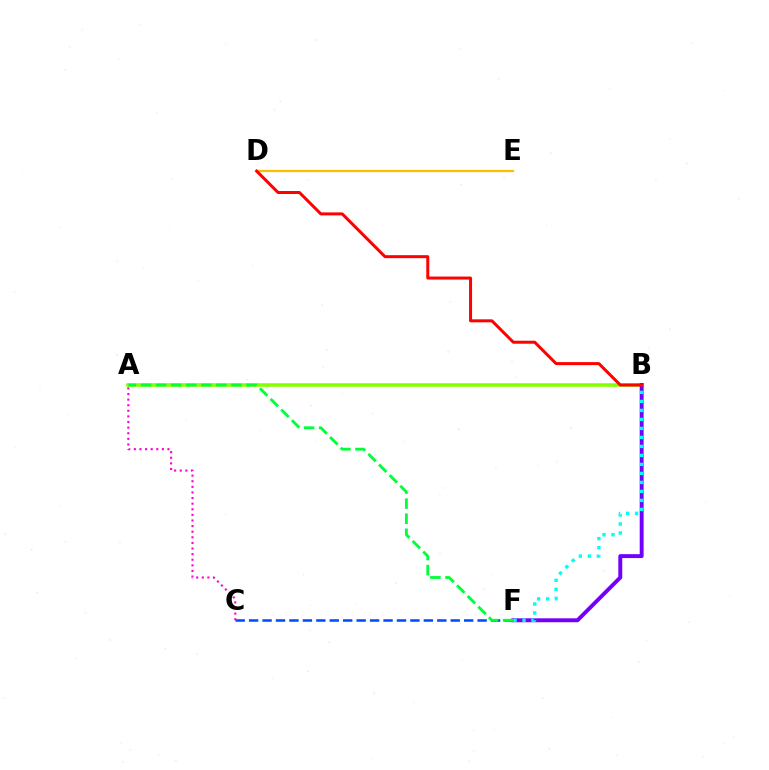{('A', 'B'): [{'color': '#84ff00', 'line_style': 'solid', 'thickness': 2.55}], ('C', 'F'): [{'color': '#004bff', 'line_style': 'dashed', 'thickness': 1.83}], ('B', 'F'): [{'color': '#7200ff', 'line_style': 'solid', 'thickness': 2.83}, {'color': '#00fff6', 'line_style': 'dotted', 'thickness': 2.44}], ('D', 'E'): [{'color': '#ffbd00', 'line_style': 'solid', 'thickness': 1.62}], ('A', 'C'): [{'color': '#ff00cf', 'line_style': 'dotted', 'thickness': 1.52}], ('A', 'F'): [{'color': '#00ff39', 'line_style': 'dashed', 'thickness': 2.05}], ('B', 'D'): [{'color': '#ff0000', 'line_style': 'solid', 'thickness': 2.16}]}